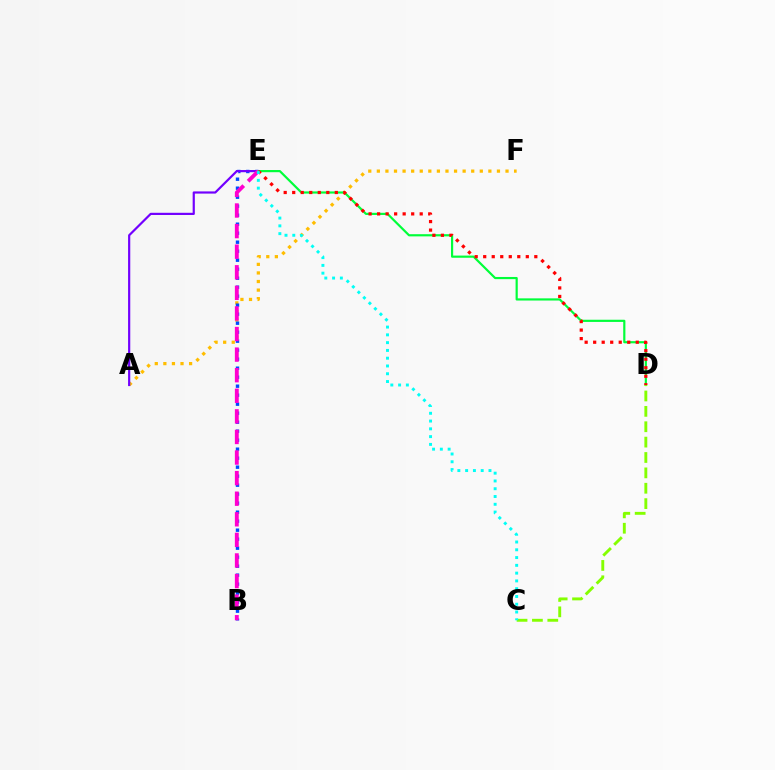{('A', 'F'): [{'color': '#ffbd00', 'line_style': 'dotted', 'thickness': 2.33}], ('B', 'E'): [{'color': '#004bff', 'line_style': 'dotted', 'thickness': 2.45}, {'color': '#ff00cf', 'line_style': 'dashed', 'thickness': 2.8}], ('A', 'E'): [{'color': '#7200ff', 'line_style': 'solid', 'thickness': 1.58}], ('D', 'E'): [{'color': '#00ff39', 'line_style': 'solid', 'thickness': 1.57}, {'color': '#ff0000', 'line_style': 'dotted', 'thickness': 2.31}], ('C', 'D'): [{'color': '#84ff00', 'line_style': 'dashed', 'thickness': 2.09}], ('C', 'E'): [{'color': '#00fff6', 'line_style': 'dotted', 'thickness': 2.11}]}